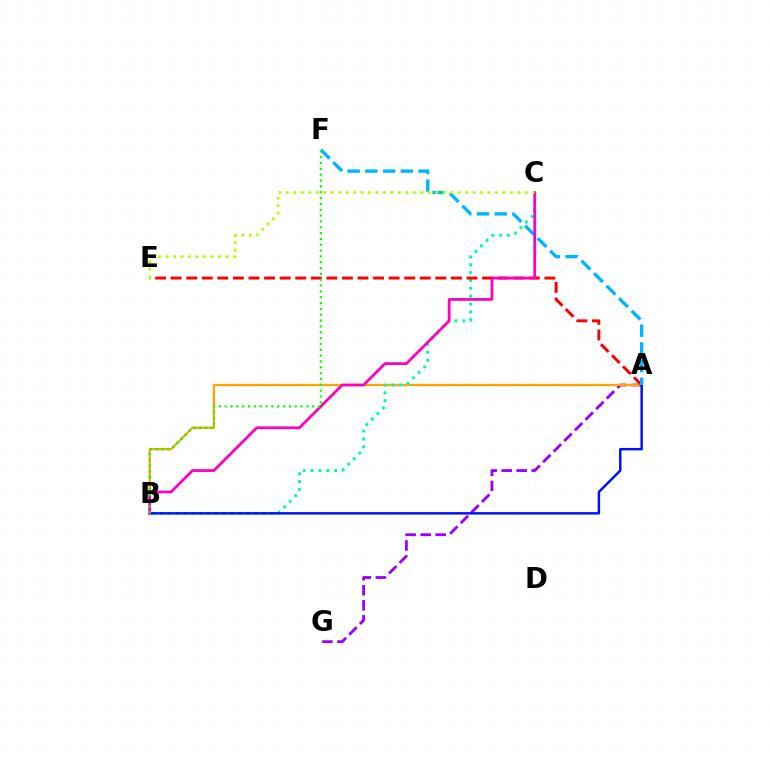{('A', 'G'): [{'color': '#9b00ff', 'line_style': 'dashed', 'thickness': 2.04}], ('A', 'B'): [{'color': '#ffa500', 'line_style': 'solid', 'thickness': 1.65}, {'color': '#0010ff', 'line_style': 'solid', 'thickness': 1.77}], ('B', 'C'): [{'color': '#00ff9d', 'line_style': 'dotted', 'thickness': 2.13}, {'color': '#ff00bd', 'line_style': 'solid', 'thickness': 2.0}], ('A', 'E'): [{'color': '#ff0000', 'line_style': 'dashed', 'thickness': 2.12}], ('A', 'F'): [{'color': '#00b5ff', 'line_style': 'dashed', 'thickness': 2.41}], ('B', 'F'): [{'color': '#08ff00', 'line_style': 'dotted', 'thickness': 1.59}], ('C', 'E'): [{'color': '#b3ff00', 'line_style': 'dotted', 'thickness': 2.03}]}